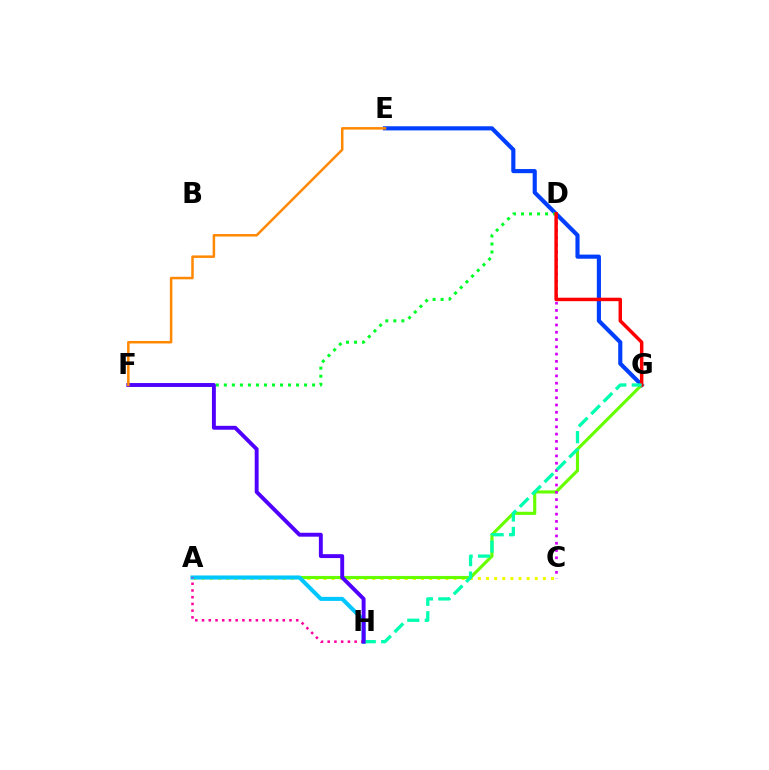{('E', 'G'): [{'color': '#003fff', 'line_style': 'solid', 'thickness': 2.97}], ('A', 'C'): [{'color': '#eeff00', 'line_style': 'dotted', 'thickness': 2.21}], ('D', 'F'): [{'color': '#00ff27', 'line_style': 'dotted', 'thickness': 2.18}], ('A', 'G'): [{'color': '#66ff00', 'line_style': 'solid', 'thickness': 2.25}], ('C', 'D'): [{'color': '#d600ff', 'line_style': 'dotted', 'thickness': 1.98}], ('A', 'H'): [{'color': '#00c7ff', 'line_style': 'solid', 'thickness': 2.9}, {'color': '#ff00a0', 'line_style': 'dotted', 'thickness': 1.83}], ('D', 'G'): [{'color': '#ff0000', 'line_style': 'solid', 'thickness': 2.5}], ('G', 'H'): [{'color': '#00ffaf', 'line_style': 'dashed', 'thickness': 2.37}], ('F', 'H'): [{'color': '#4f00ff', 'line_style': 'solid', 'thickness': 2.81}], ('E', 'F'): [{'color': '#ff8800', 'line_style': 'solid', 'thickness': 1.8}]}